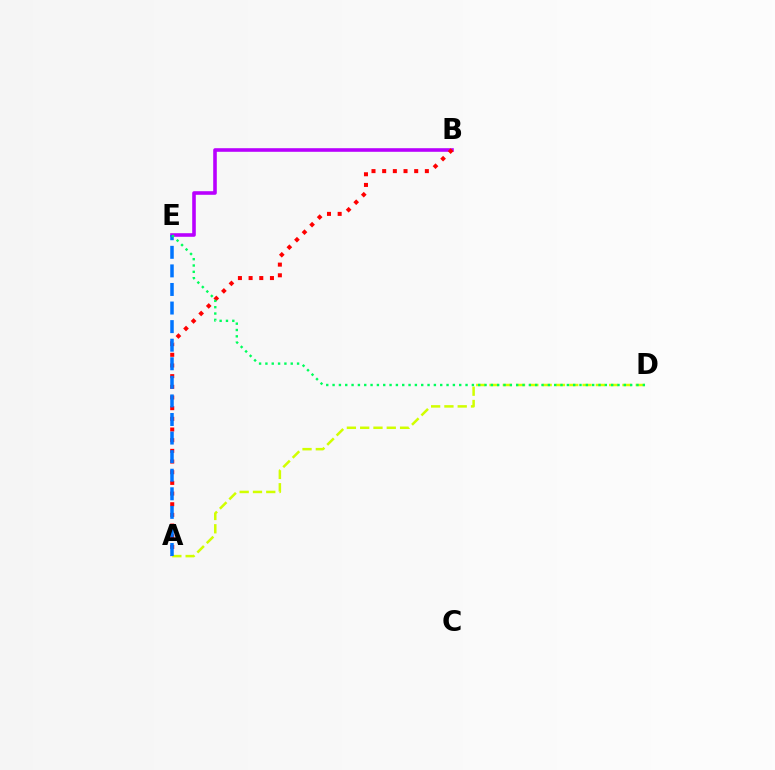{('B', 'E'): [{'color': '#b900ff', 'line_style': 'solid', 'thickness': 2.59}], ('A', 'B'): [{'color': '#ff0000', 'line_style': 'dotted', 'thickness': 2.9}], ('A', 'D'): [{'color': '#d1ff00', 'line_style': 'dashed', 'thickness': 1.81}], ('A', 'E'): [{'color': '#0074ff', 'line_style': 'dashed', 'thickness': 2.52}], ('D', 'E'): [{'color': '#00ff5c', 'line_style': 'dotted', 'thickness': 1.72}]}